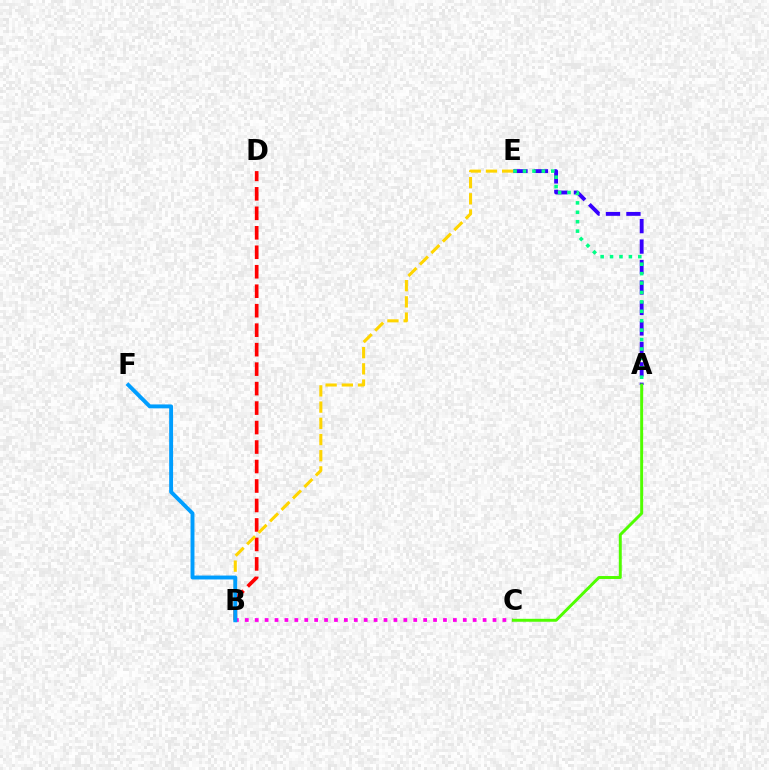{('B', 'D'): [{'color': '#ff0000', 'line_style': 'dashed', 'thickness': 2.65}], ('A', 'E'): [{'color': '#3700ff', 'line_style': 'dashed', 'thickness': 2.78}, {'color': '#00ff86', 'line_style': 'dotted', 'thickness': 2.56}], ('B', 'C'): [{'color': '#ff00ed', 'line_style': 'dotted', 'thickness': 2.69}], ('A', 'C'): [{'color': '#4fff00', 'line_style': 'solid', 'thickness': 2.12}], ('B', 'E'): [{'color': '#ffd500', 'line_style': 'dashed', 'thickness': 2.2}], ('B', 'F'): [{'color': '#009eff', 'line_style': 'solid', 'thickness': 2.81}]}